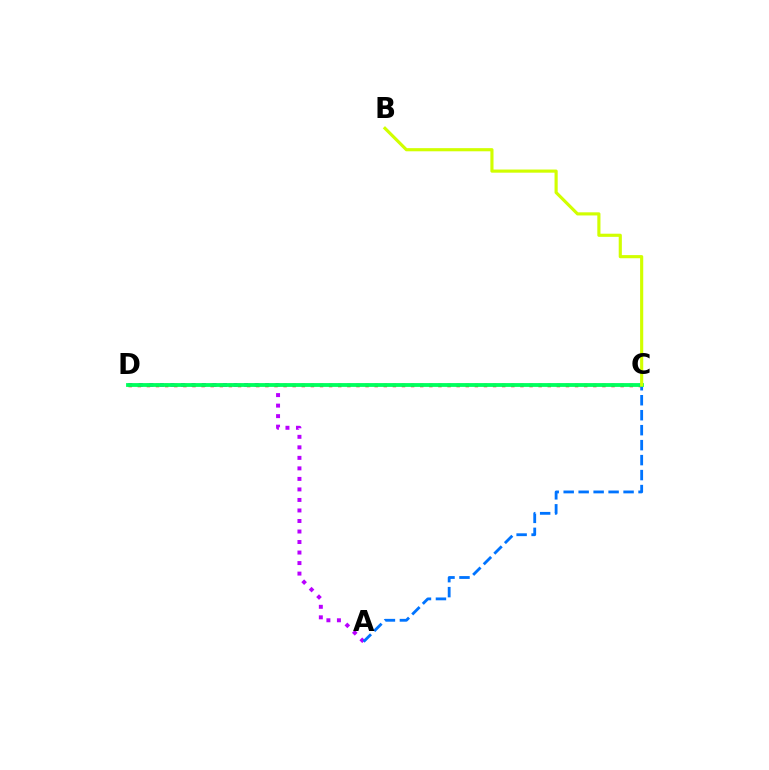{('A', 'D'): [{'color': '#b900ff', 'line_style': 'dotted', 'thickness': 2.86}], ('C', 'D'): [{'color': '#ff0000', 'line_style': 'dotted', 'thickness': 2.48}, {'color': '#00ff5c', 'line_style': 'solid', 'thickness': 2.74}], ('A', 'C'): [{'color': '#0074ff', 'line_style': 'dashed', 'thickness': 2.03}], ('B', 'C'): [{'color': '#d1ff00', 'line_style': 'solid', 'thickness': 2.26}]}